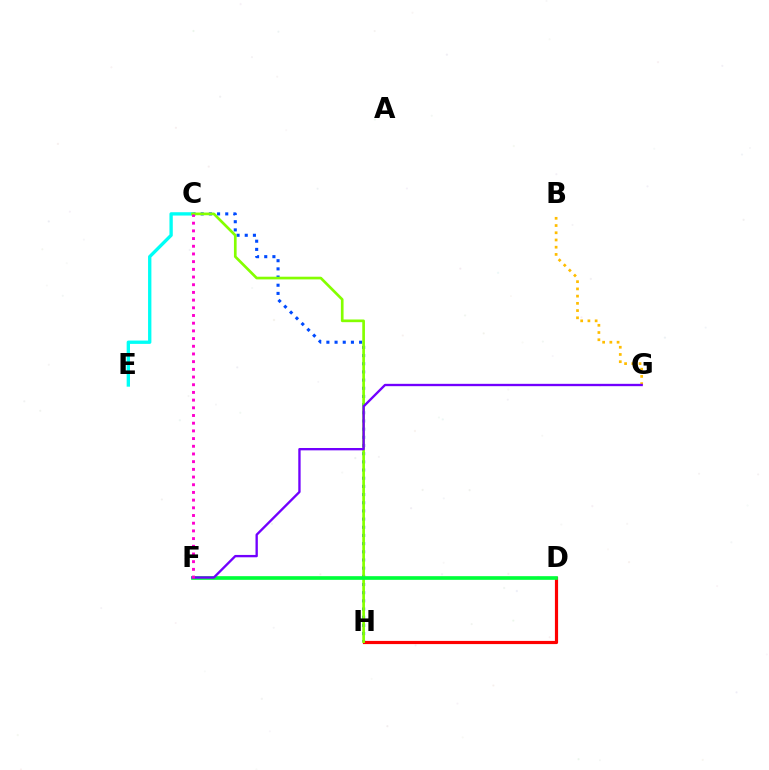{('C', 'H'): [{'color': '#004bff', 'line_style': 'dotted', 'thickness': 2.22}, {'color': '#84ff00', 'line_style': 'solid', 'thickness': 1.93}], ('B', 'G'): [{'color': '#ffbd00', 'line_style': 'dotted', 'thickness': 1.96}], ('D', 'H'): [{'color': '#ff0000', 'line_style': 'solid', 'thickness': 2.29}], ('C', 'E'): [{'color': '#00fff6', 'line_style': 'solid', 'thickness': 2.4}], ('D', 'F'): [{'color': '#00ff39', 'line_style': 'solid', 'thickness': 2.64}], ('F', 'G'): [{'color': '#7200ff', 'line_style': 'solid', 'thickness': 1.69}], ('C', 'F'): [{'color': '#ff00cf', 'line_style': 'dotted', 'thickness': 2.09}]}